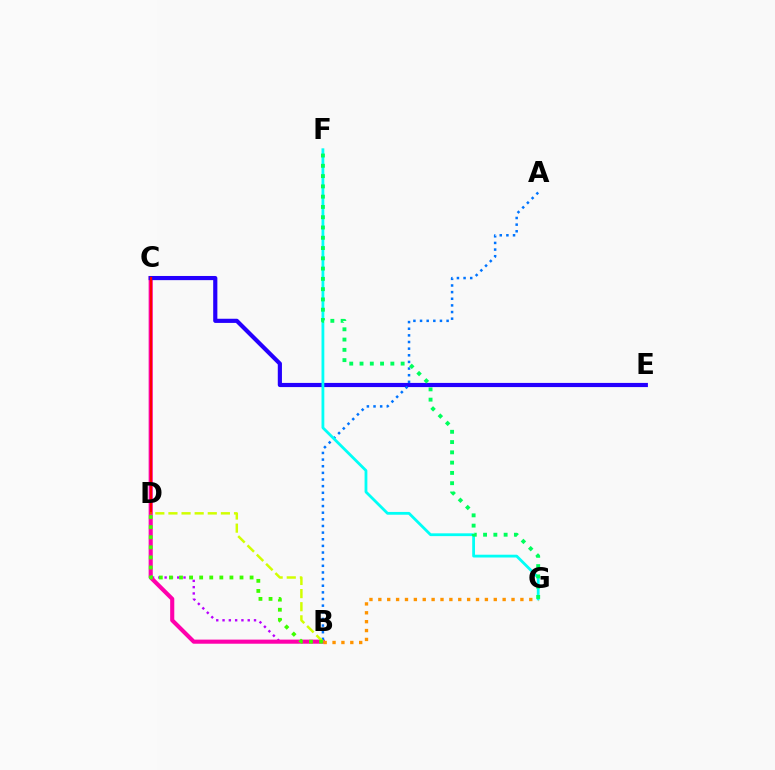{('B', 'D'): [{'color': '#b900ff', 'line_style': 'dotted', 'thickness': 1.71}, {'color': '#d1ff00', 'line_style': 'dashed', 'thickness': 1.78}, {'color': '#3dff00', 'line_style': 'dotted', 'thickness': 2.74}], ('B', 'C'): [{'color': '#ff00ac', 'line_style': 'solid', 'thickness': 2.96}], ('B', 'G'): [{'color': '#ff9400', 'line_style': 'dotted', 'thickness': 2.41}], ('C', 'E'): [{'color': '#2500ff', 'line_style': 'solid', 'thickness': 3.0}], ('A', 'B'): [{'color': '#0074ff', 'line_style': 'dotted', 'thickness': 1.8}], ('C', 'D'): [{'color': '#ff0000', 'line_style': 'solid', 'thickness': 1.65}], ('F', 'G'): [{'color': '#00fff6', 'line_style': 'solid', 'thickness': 2.01}, {'color': '#00ff5c', 'line_style': 'dotted', 'thickness': 2.79}]}